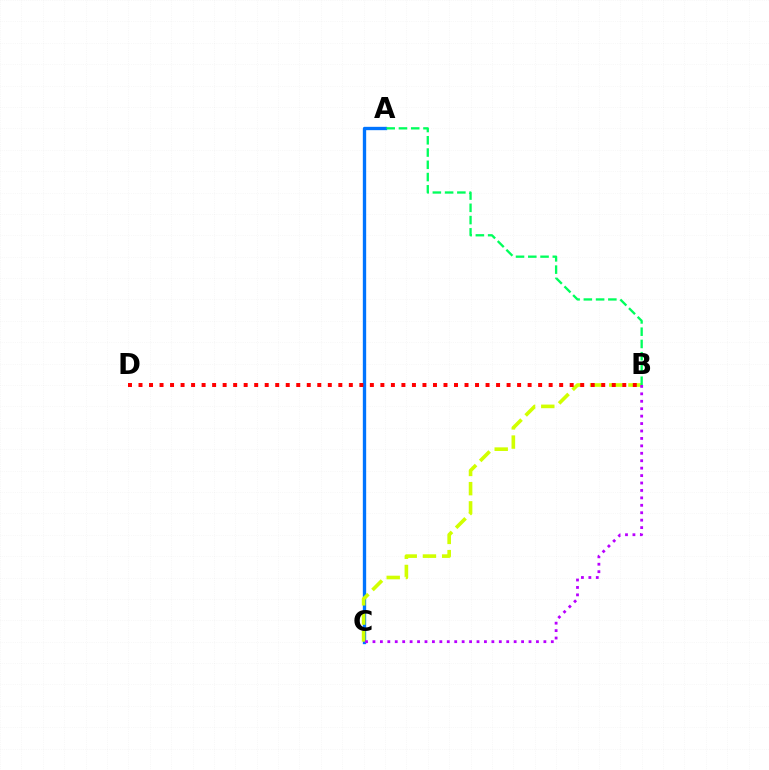{('A', 'C'): [{'color': '#0074ff', 'line_style': 'solid', 'thickness': 2.41}], ('B', 'C'): [{'color': '#d1ff00', 'line_style': 'dashed', 'thickness': 2.61}, {'color': '#b900ff', 'line_style': 'dotted', 'thickness': 2.02}], ('B', 'D'): [{'color': '#ff0000', 'line_style': 'dotted', 'thickness': 2.86}], ('A', 'B'): [{'color': '#00ff5c', 'line_style': 'dashed', 'thickness': 1.67}]}